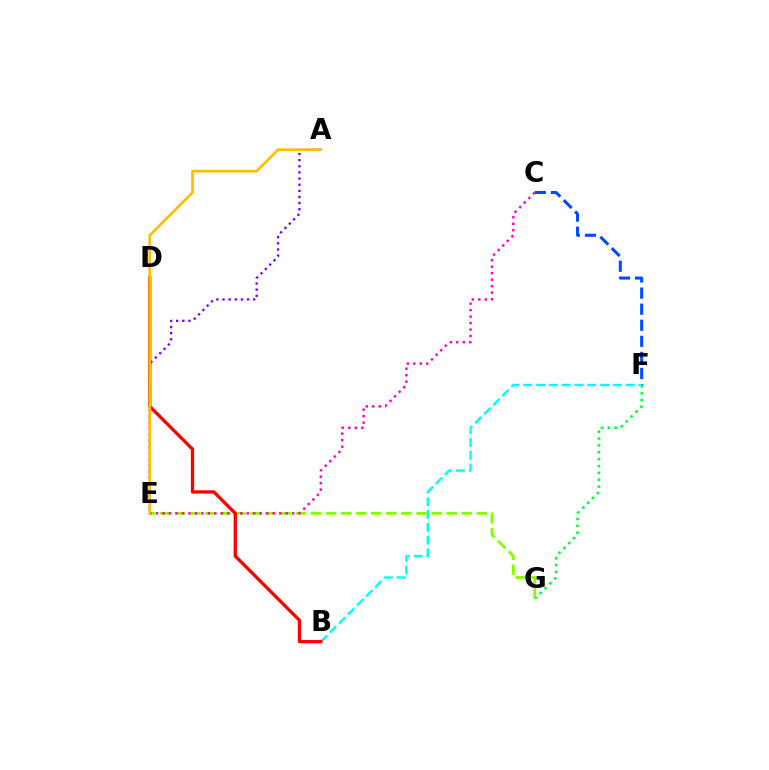{('C', 'F'): [{'color': '#004bff', 'line_style': 'dashed', 'thickness': 2.18}], ('F', 'G'): [{'color': '#00ff39', 'line_style': 'dotted', 'thickness': 1.87}], ('B', 'F'): [{'color': '#00fff6', 'line_style': 'dashed', 'thickness': 1.74}], ('E', 'G'): [{'color': '#84ff00', 'line_style': 'dashed', 'thickness': 2.05}], ('C', 'E'): [{'color': '#ff00cf', 'line_style': 'dotted', 'thickness': 1.76}], ('B', 'D'): [{'color': '#ff0000', 'line_style': 'solid', 'thickness': 2.38}], ('A', 'E'): [{'color': '#7200ff', 'line_style': 'dotted', 'thickness': 1.67}, {'color': '#ffbd00', 'line_style': 'solid', 'thickness': 1.93}]}